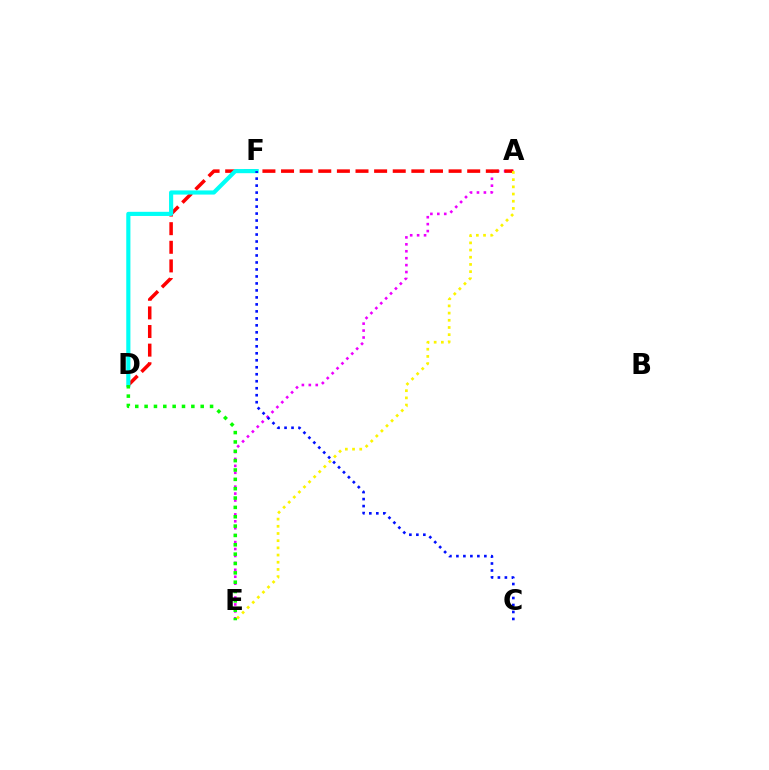{('A', 'E'): [{'color': '#ee00ff', 'line_style': 'dotted', 'thickness': 1.88}, {'color': '#fcf500', 'line_style': 'dotted', 'thickness': 1.95}], ('A', 'D'): [{'color': '#ff0000', 'line_style': 'dashed', 'thickness': 2.53}], ('D', 'F'): [{'color': '#00fff6', 'line_style': 'solid', 'thickness': 2.99}], ('D', 'E'): [{'color': '#08ff00', 'line_style': 'dotted', 'thickness': 2.54}], ('C', 'F'): [{'color': '#0010ff', 'line_style': 'dotted', 'thickness': 1.9}]}